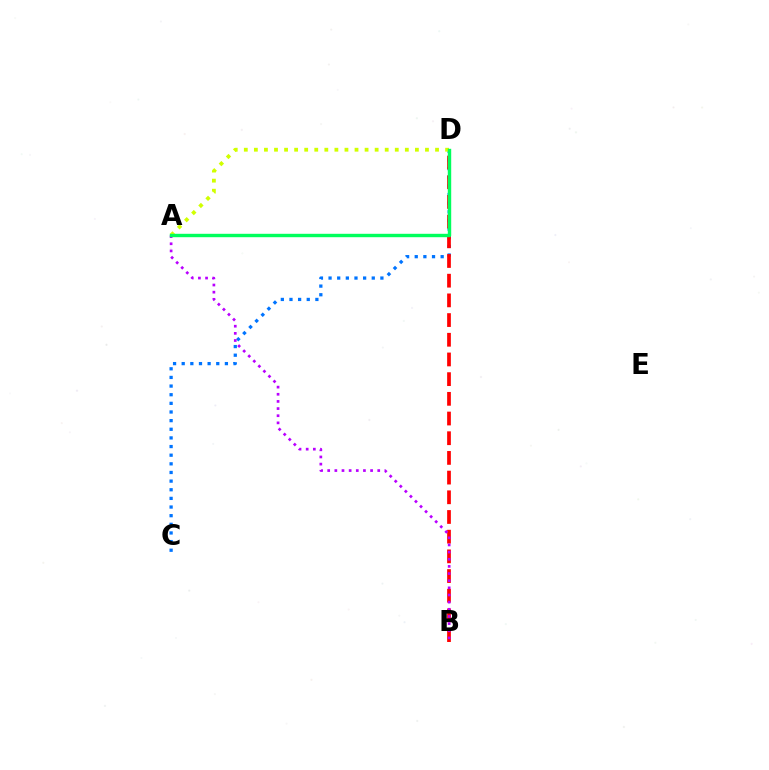{('C', 'D'): [{'color': '#0074ff', 'line_style': 'dotted', 'thickness': 2.35}], ('B', 'D'): [{'color': '#ff0000', 'line_style': 'dashed', 'thickness': 2.68}], ('A', 'D'): [{'color': '#d1ff00', 'line_style': 'dotted', 'thickness': 2.73}, {'color': '#00ff5c', 'line_style': 'solid', 'thickness': 2.45}], ('A', 'B'): [{'color': '#b900ff', 'line_style': 'dotted', 'thickness': 1.94}]}